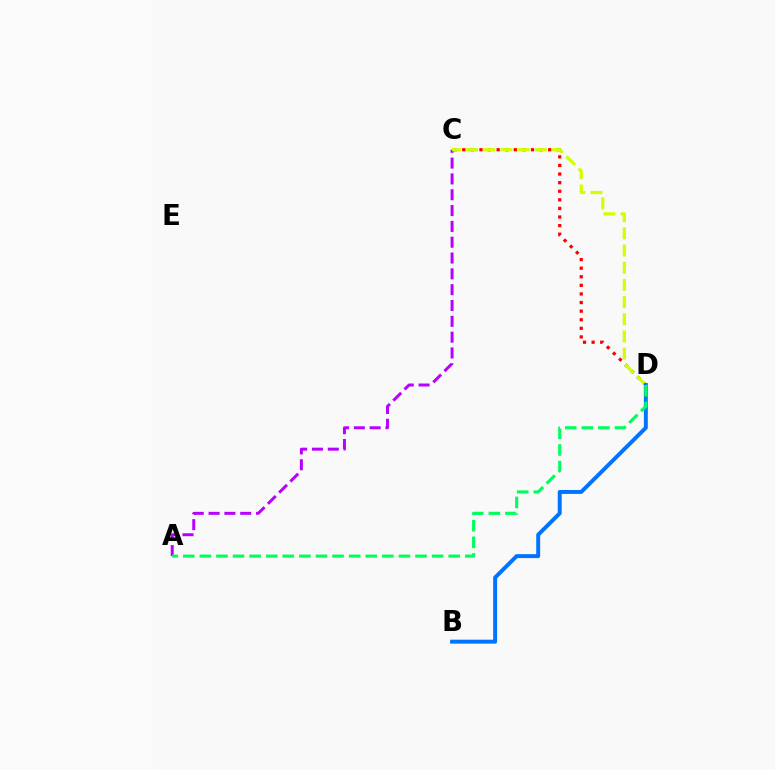{('C', 'D'): [{'color': '#ff0000', 'line_style': 'dotted', 'thickness': 2.33}, {'color': '#d1ff00', 'line_style': 'dashed', 'thickness': 2.33}], ('A', 'C'): [{'color': '#b900ff', 'line_style': 'dashed', 'thickness': 2.15}], ('B', 'D'): [{'color': '#0074ff', 'line_style': 'solid', 'thickness': 2.84}], ('A', 'D'): [{'color': '#00ff5c', 'line_style': 'dashed', 'thickness': 2.25}]}